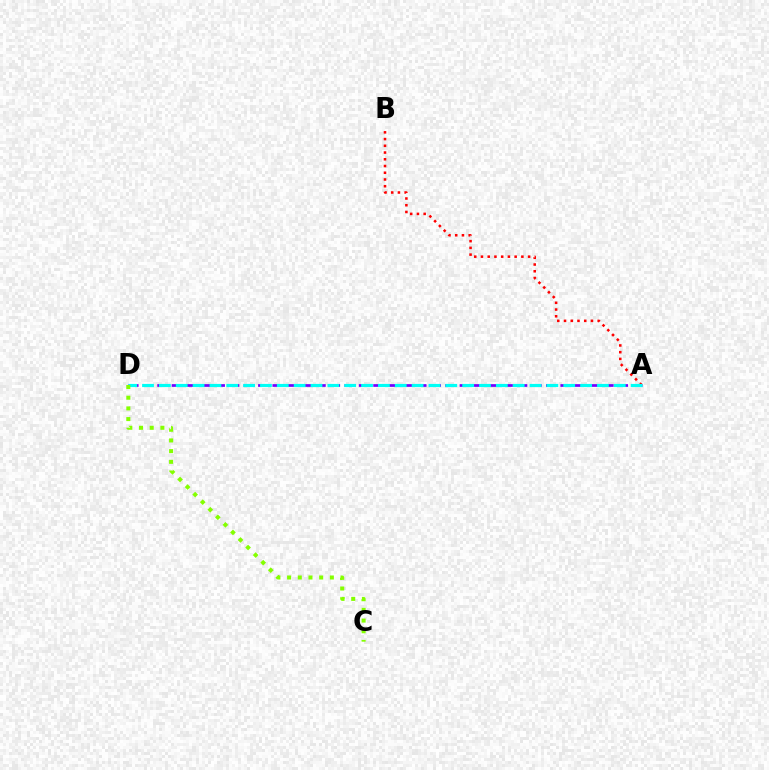{('A', 'D'): [{'color': '#7200ff', 'line_style': 'dashed', 'thickness': 1.96}, {'color': '#00fff6', 'line_style': 'dashed', 'thickness': 2.29}], ('A', 'B'): [{'color': '#ff0000', 'line_style': 'dotted', 'thickness': 1.83}], ('C', 'D'): [{'color': '#84ff00', 'line_style': 'dotted', 'thickness': 2.9}]}